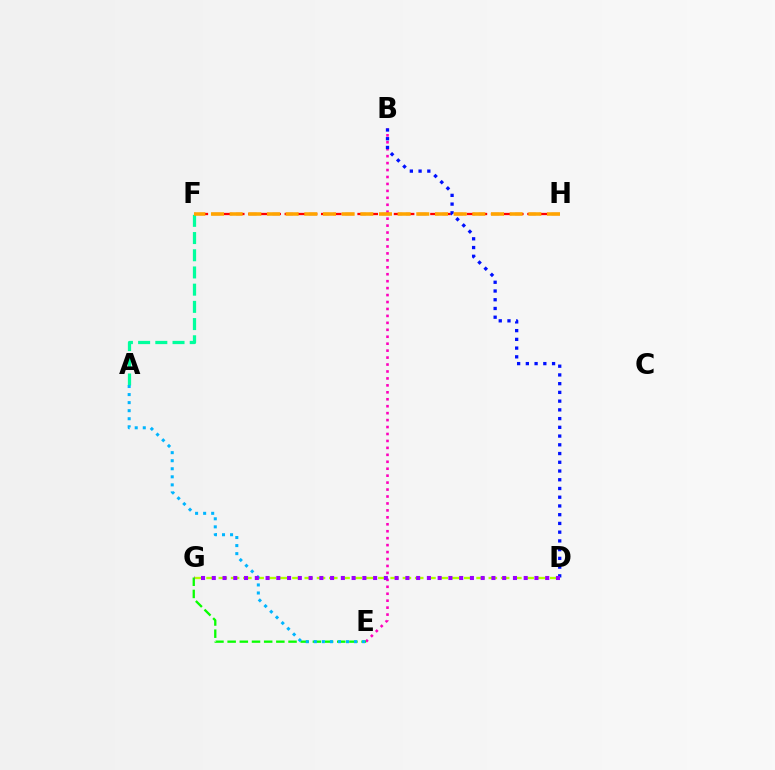{('D', 'G'): [{'color': '#b3ff00', 'line_style': 'dashed', 'thickness': 1.67}, {'color': '#9b00ff', 'line_style': 'dotted', 'thickness': 2.92}], ('B', 'E'): [{'color': '#ff00bd', 'line_style': 'dotted', 'thickness': 1.89}], ('E', 'G'): [{'color': '#08ff00', 'line_style': 'dashed', 'thickness': 1.65}], ('A', 'F'): [{'color': '#00ff9d', 'line_style': 'dashed', 'thickness': 2.34}], ('F', 'H'): [{'color': '#ff0000', 'line_style': 'dashed', 'thickness': 1.65}, {'color': '#ffa500', 'line_style': 'dashed', 'thickness': 2.54}], ('A', 'E'): [{'color': '#00b5ff', 'line_style': 'dotted', 'thickness': 2.19}], ('B', 'D'): [{'color': '#0010ff', 'line_style': 'dotted', 'thickness': 2.37}]}